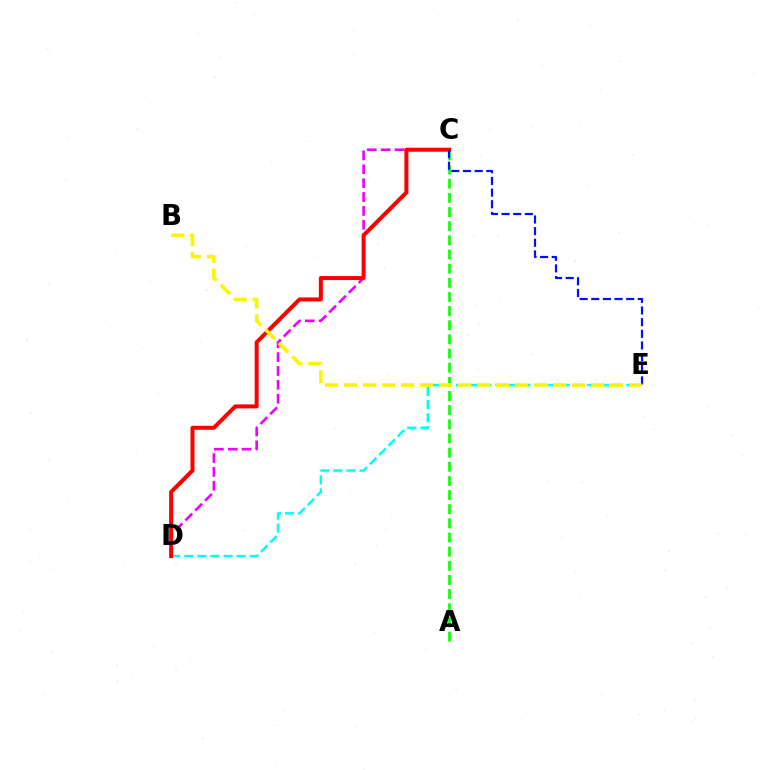{('A', 'C'): [{'color': '#08ff00', 'line_style': 'dashed', 'thickness': 1.92}], ('D', 'E'): [{'color': '#00fff6', 'line_style': 'dashed', 'thickness': 1.78}], ('C', 'D'): [{'color': '#ee00ff', 'line_style': 'dashed', 'thickness': 1.88}, {'color': '#ff0000', 'line_style': 'solid', 'thickness': 2.88}], ('C', 'E'): [{'color': '#0010ff', 'line_style': 'dashed', 'thickness': 1.58}], ('B', 'E'): [{'color': '#fcf500', 'line_style': 'dashed', 'thickness': 2.58}]}